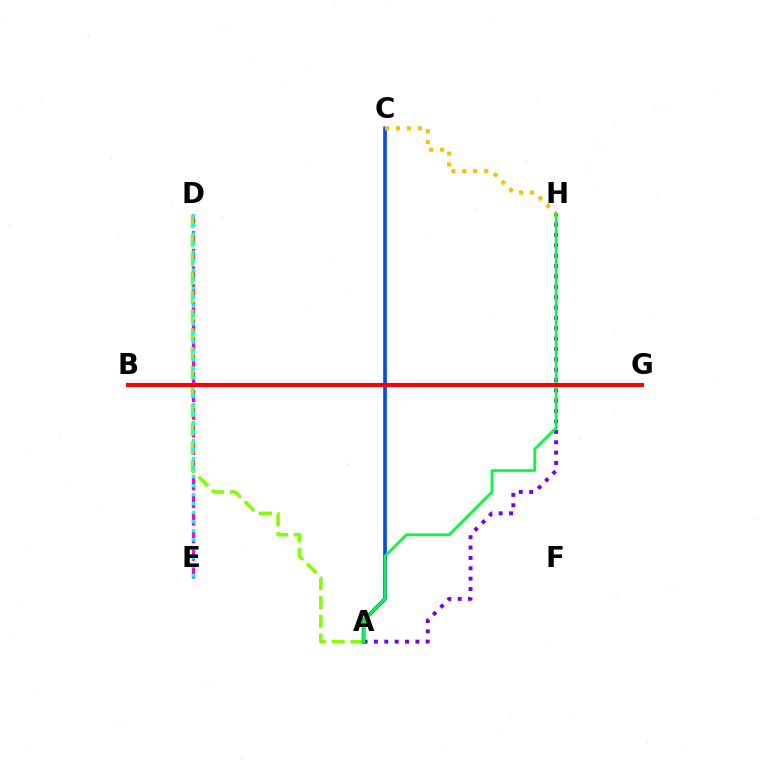{('D', 'E'): [{'color': '#ff00cf', 'line_style': 'dashed', 'thickness': 2.4}, {'color': '#00fff6', 'line_style': 'dotted', 'thickness': 2.44}], ('A', 'H'): [{'color': '#7200ff', 'line_style': 'dotted', 'thickness': 2.82}, {'color': '#00ff39', 'line_style': 'solid', 'thickness': 1.96}], ('A', 'D'): [{'color': '#84ff00', 'line_style': 'dashed', 'thickness': 2.56}], ('A', 'C'): [{'color': '#004bff', 'line_style': 'solid', 'thickness': 2.65}], ('C', 'H'): [{'color': '#ffbd00', 'line_style': 'dotted', 'thickness': 2.97}], ('B', 'G'): [{'color': '#ff0000', 'line_style': 'solid', 'thickness': 2.95}]}